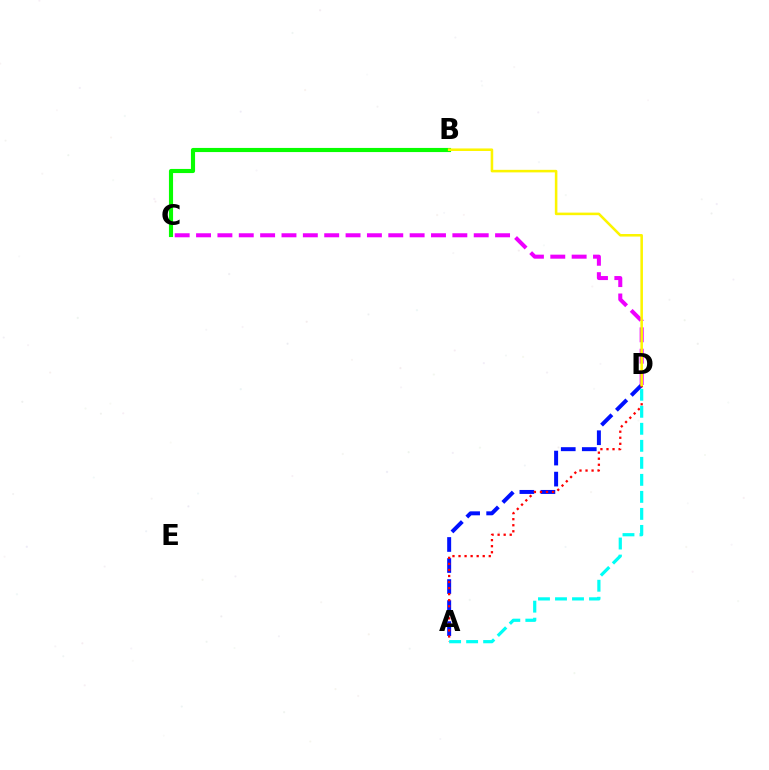{('A', 'D'): [{'color': '#0010ff', 'line_style': 'dashed', 'thickness': 2.86}, {'color': '#ff0000', 'line_style': 'dotted', 'thickness': 1.64}, {'color': '#00fff6', 'line_style': 'dashed', 'thickness': 2.31}], ('B', 'C'): [{'color': '#08ff00', 'line_style': 'solid', 'thickness': 2.97}], ('C', 'D'): [{'color': '#ee00ff', 'line_style': 'dashed', 'thickness': 2.9}], ('B', 'D'): [{'color': '#fcf500', 'line_style': 'solid', 'thickness': 1.84}]}